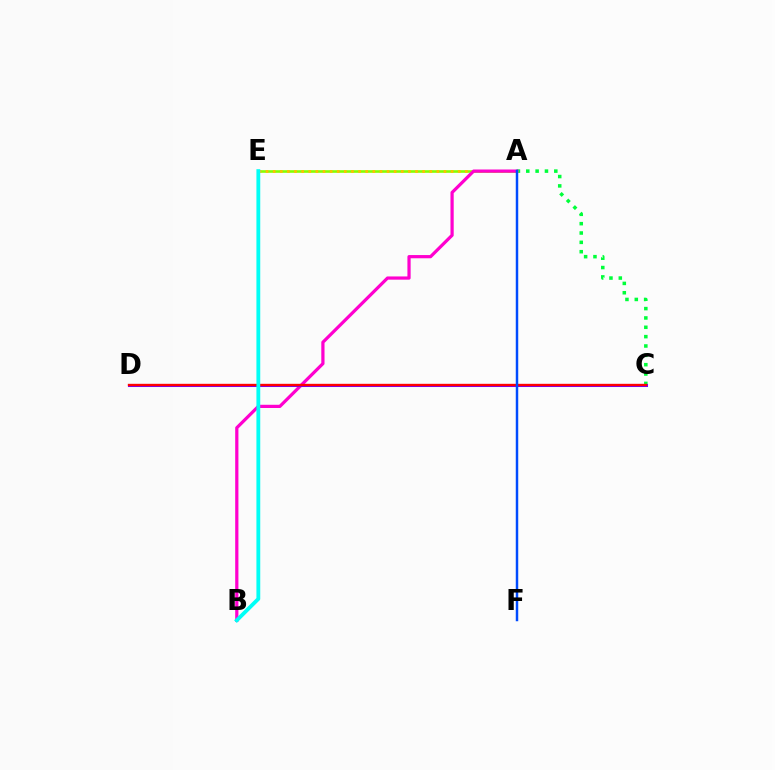{('A', 'C'): [{'color': '#00ff39', 'line_style': 'dotted', 'thickness': 2.54}], ('A', 'E'): [{'color': '#84ff00', 'line_style': 'solid', 'thickness': 1.88}, {'color': '#ffbd00', 'line_style': 'dotted', 'thickness': 1.93}], ('A', 'B'): [{'color': '#ff00cf', 'line_style': 'solid', 'thickness': 2.32}], ('C', 'D'): [{'color': '#7200ff', 'line_style': 'solid', 'thickness': 2.19}, {'color': '#ff0000', 'line_style': 'solid', 'thickness': 1.68}], ('B', 'E'): [{'color': '#00fff6', 'line_style': 'solid', 'thickness': 2.75}], ('A', 'F'): [{'color': '#004bff', 'line_style': 'solid', 'thickness': 1.78}]}